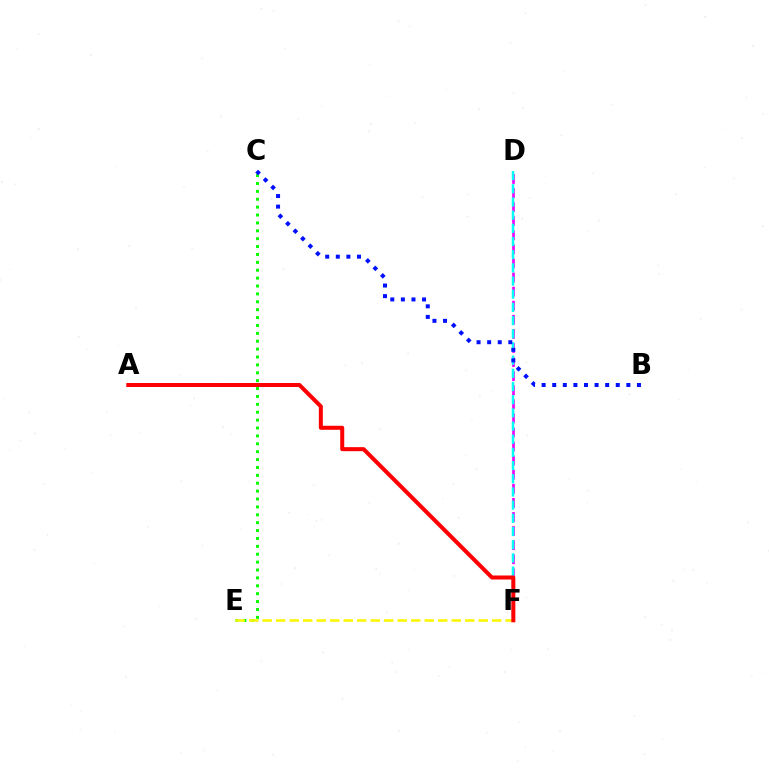{('D', 'F'): [{'color': '#ee00ff', 'line_style': 'dashed', 'thickness': 1.91}, {'color': '#00fff6', 'line_style': 'dashed', 'thickness': 1.79}], ('C', 'E'): [{'color': '#08ff00', 'line_style': 'dotted', 'thickness': 2.14}], ('E', 'F'): [{'color': '#fcf500', 'line_style': 'dashed', 'thickness': 1.83}], ('B', 'C'): [{'color': '#0010ff', 'line_style': 'dotted', 'thickness': 2.88}], ('A', 'F'): [{'color': '#ff0000', 'line_style': 'solid', 'thickness': 2.9}]}